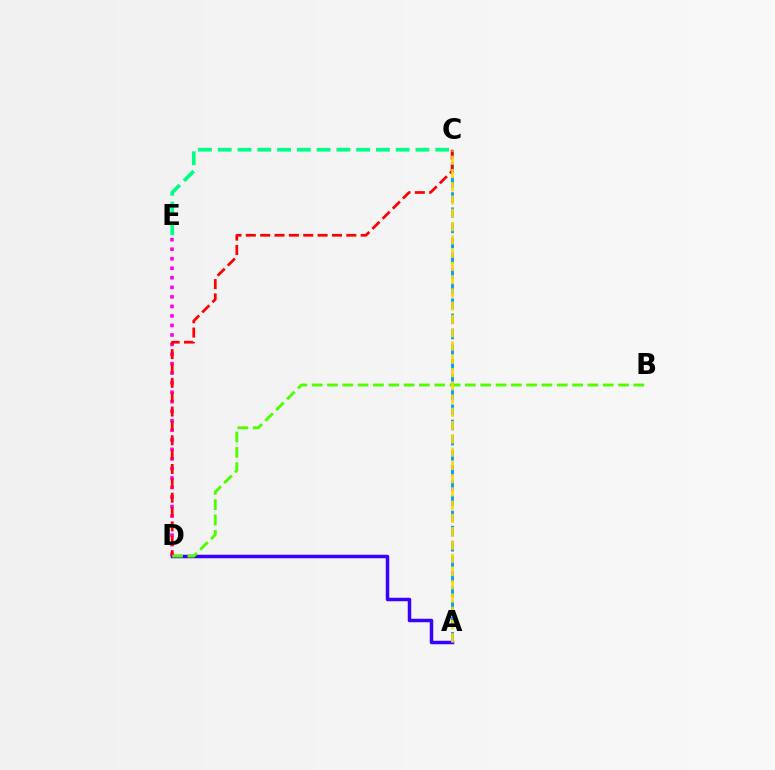{('D', 'E'): [{'color': '#ff00ed', 'line_style': 'dotted', 'thickness': 2.59}], ('A', 'D'): [{'color': '#3700ff', 'line_style': 'solid', 'thickness': 2.51}], ('A', 'C'): [{'color': '#009eff', 'line_style': 'dashed', 'thickness': 2.06}, {'color': '#ffd500', 'line_style': 'dashed', 'thickness': 1.8}], ('C', 'D'): [{'color': '#ff0000', 'line_style': 'dashed', 'thickness': 1.95}], ('B', 'D'): [{'color': '#4fff00', 'line_style': 'dashed', 'thickness': 2.08}], ('C', 'E'): [{'color': '#00ff86', 'line_style': 'dashed', 'thickness': 2.69}]}